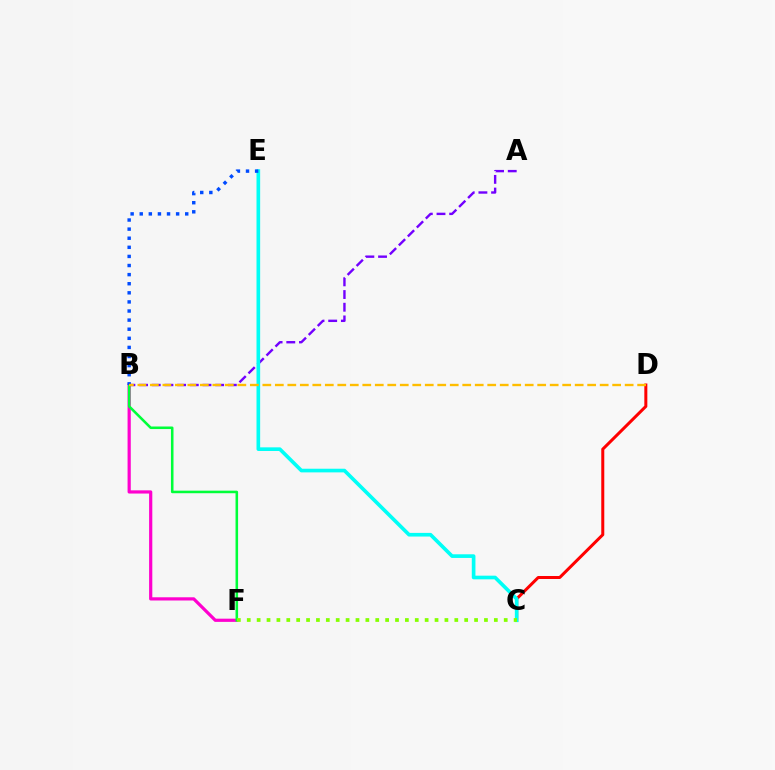{('B', 'F'): [{'color': '#ff00cf', 'line_style': 'solid', 'thickness': 2.31}, {'color': '#00ff39', 'line_style': 'solid', 'thickness': 1.84}], ('C', 'D'): [{'color': '#ff0000', 'line_style': 'solid', 'thickness': 2.17}], ('A', 'B'): [{'color': '#7200ff', 'line_style': 'dashed', 'thickness': 1.72}], ('C', 'E'): [{'color': '#00fff6', 'line_style': 'solid', 'thickness': 2.63}], ('C', 'F'): [{'color': '#84ff00', 'line_style': 'dotted', 'thickness': 2.69}], ('B', 'E'): [{'color': '#004bff', 'line_style': 'dotted', 'thickness': 2.47}], ('B', 'D'): [{'color': '#ffbd00', 'line_style': 'dashed', 'thickness': 1.7}]}